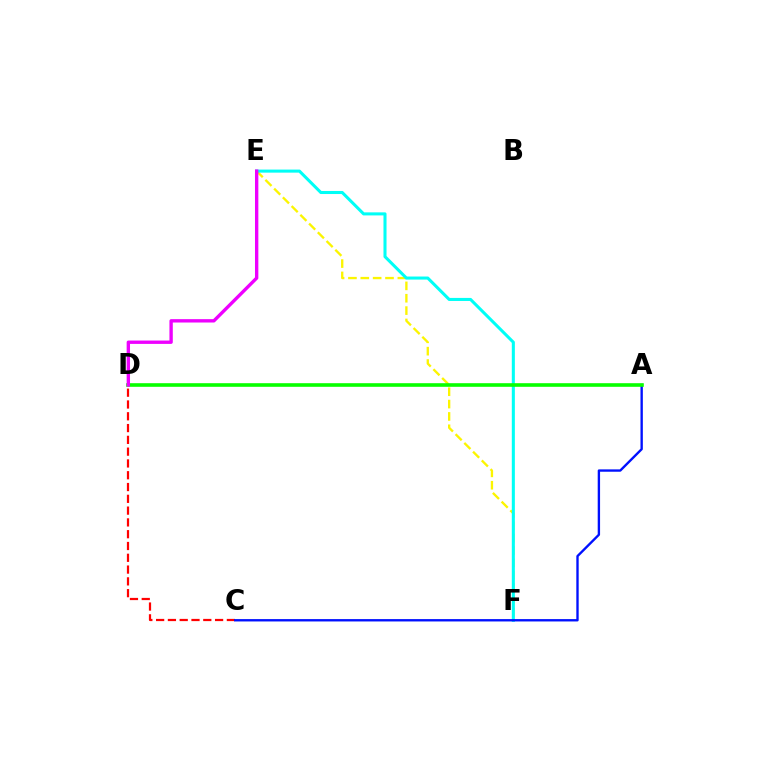{('E', 'F'): [{'color': '#fcf500', 'line_style': 'dashed', 'thickness': 1.68}, {'color': '#00fff6', 'line_style': 'solid', 'thickness': 2.2}], ('C', 'D'): [{'color': '#ff0000', 'line_style': 'dashed', 'thickness': 1.6}], ('A', 'C'): [{'color': '#0010ff', 'line_style': 'solid', 'thickness': 1.7}], ('A', 'D'): [{'color': '#08ff00', 'line_style': 'solid', 'thickness': 2.6}], ('D', 'E'): [{'color': '#ee00ff', 'line_style': 'solid', 'thickness': 2.42}]}